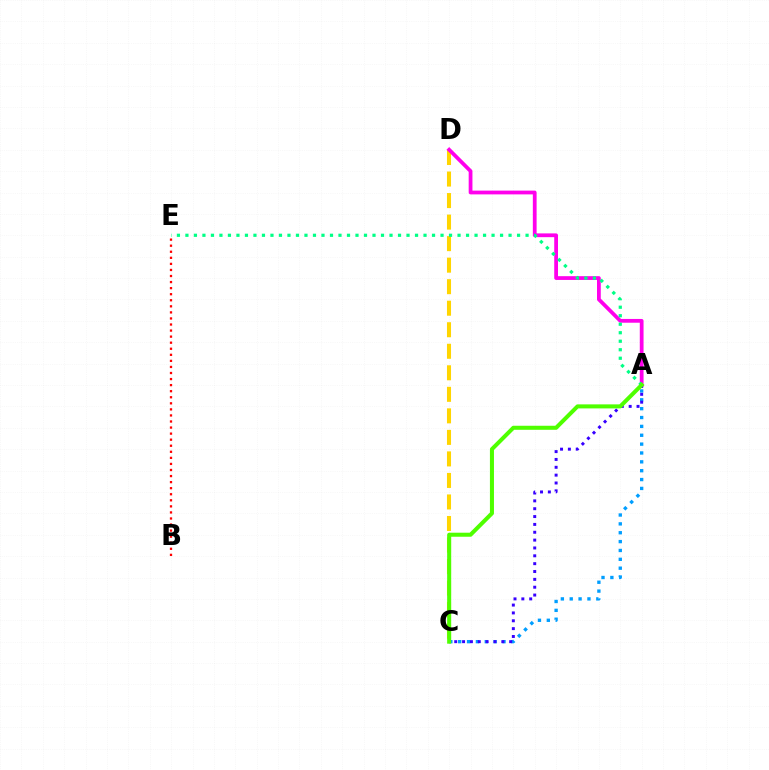{('C', 'D'): [{'color': '#ffd500', 'line_style': 'dashed', 'thickness': 2.92}], ('A', 'C'): [{'color': '#009eff', 'line_style': 'dotted', 'thickness': 2.41}, {'color': '#3700ff', 'line_style': 'dotted', 'thickness': 2.13}, {'color': '#4fff00', 'line_style': 'solid', 'thickness': 2.91}], ('B', 'E'): [{'color': '#ff0000', 'line_style': 'dotted', 'thickness': 1.65}], ('A', 'D'): [{'color': '#ff00ed', 'line_style': 'solid', 'thickness': 2.71}], ('A', 'E'): [{'color': '#00ff86', 'line_style': 'dotted', 'thickness': 2.31}]}